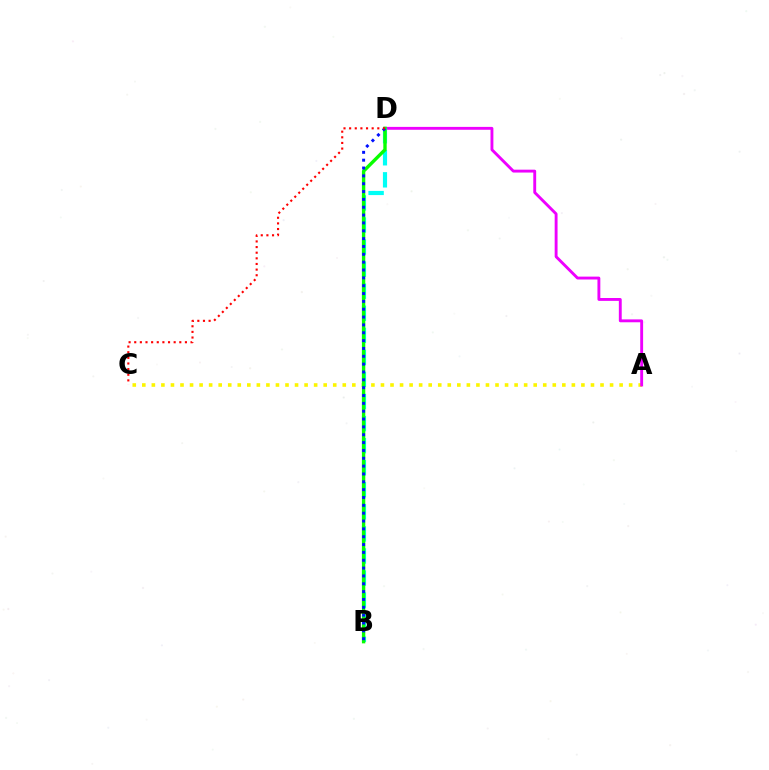{('A', 'C'): [{'color': '#fcf500', 'line_style': 'dotted', 'thickness': 2.59}], ('A', 'D'): [{'color': '#ee00ff', 'line_style': 'solid', 'thickness': 2.07}], ('B', 'D'): [{'color': '#00fff6', 'line_style': 'dashed', 'thickness': 3.0}, {'color': '#08ff00', 'line_style': 'solid', 'thickness': 2.44}, {'color': '#0010ff', 'line_style': 'dotted', 'thickness': 2.13}], ('C', 'D'): [{'color': '#ff0000', 'line_style': 'dotted', 'thickness': 1.53}]}